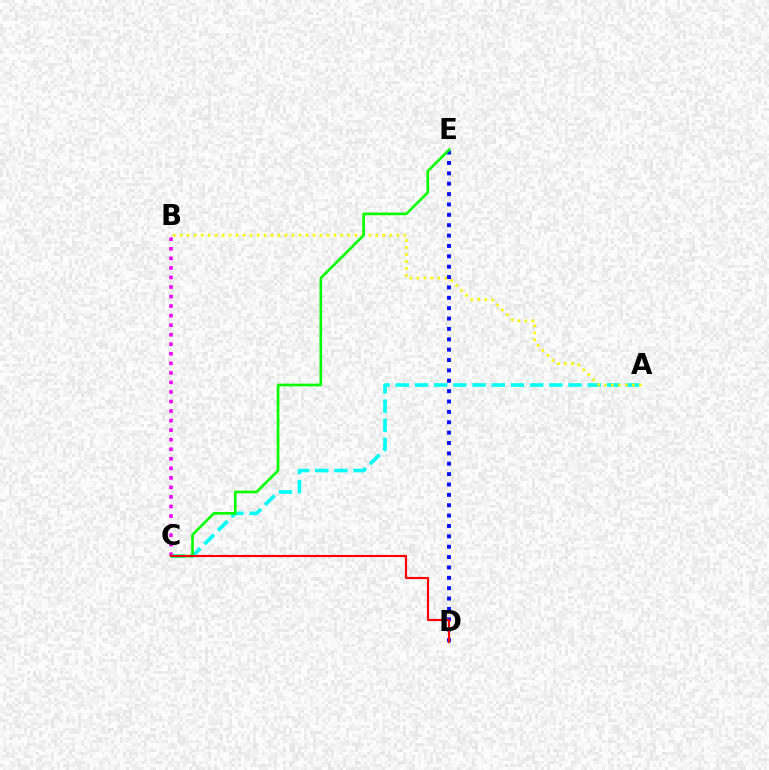{('D', 'E'): [{'color': '#0010ff', 'line_style': 'dotted', 'thickness': 2.82}], ('A', 'C'): [{'color': '#00fff6', 'line_style': 'dashed', 'thickness': 2.61}], ('B', 'C'): [{'color': '#ee00ff', 'line_style': 'dotted', 'thickness': 2.59}], ('A', 'B'): [{'color': '#fcf500', 'line_style': 'dotted', 'thickness': 1.9}], ('C', 'E'): [{'color': '#08ff00', 'line_style': 'solid', 'thickness': 1.91}], ('C', 'D'): [{'color': '#ff0000', 'line_style': 'solid', 'thickness': 1.55}]}